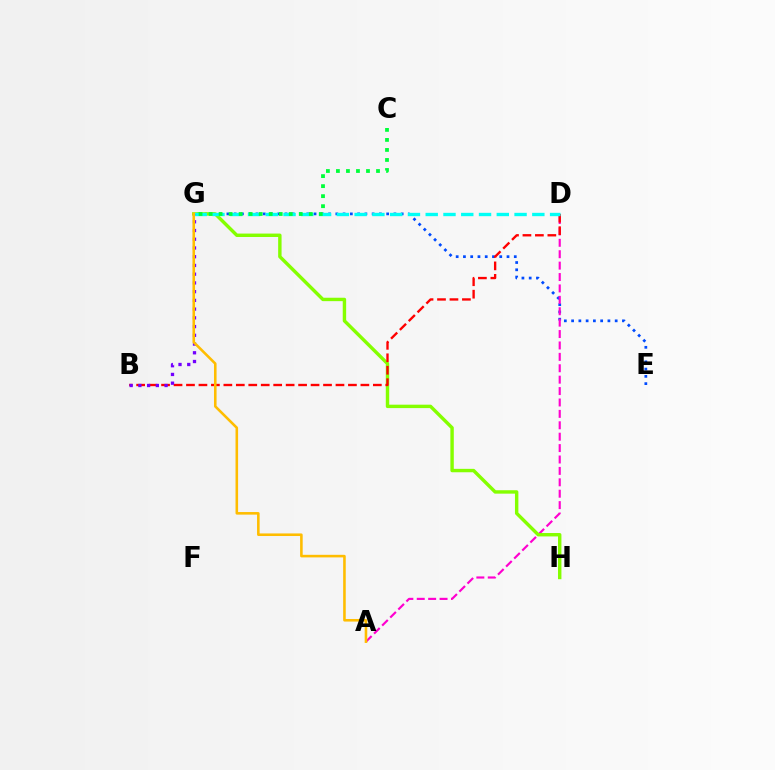{('E', 'G'): [{'color': '#004bff', 'line_style': 'dotted', 'thickness': 1.97}], ('A', 'D'): [{'color': '#ff00cf', 'line_style': 'dashed', 'thickness': 1.55}], ('G', 'H'): [{'color': '#84ff00', 'line_style': 'solid', 'thickness': 2.46}], ('B', 'D'): [{'color': '#ff0000', 'line_style': 'dashed', 'thickness': 1.69}], ('D', 'G'): [{'color': '#00fff6', 'line_style': 'dashed', 'thickness': 2.41}], ('C', 'G'): [{'color': '#00ff39', 'line_style': 'dotted', 'thickness': 2.72}], ('B', 'G'): [{'color': '#7200ff', 'line_style': 'dotted', 'thickness': 2.37}], ('A', 'G'): [{'color': '#ffbd00', 'line_style': 'solid', 'thickness': 1.86}]}